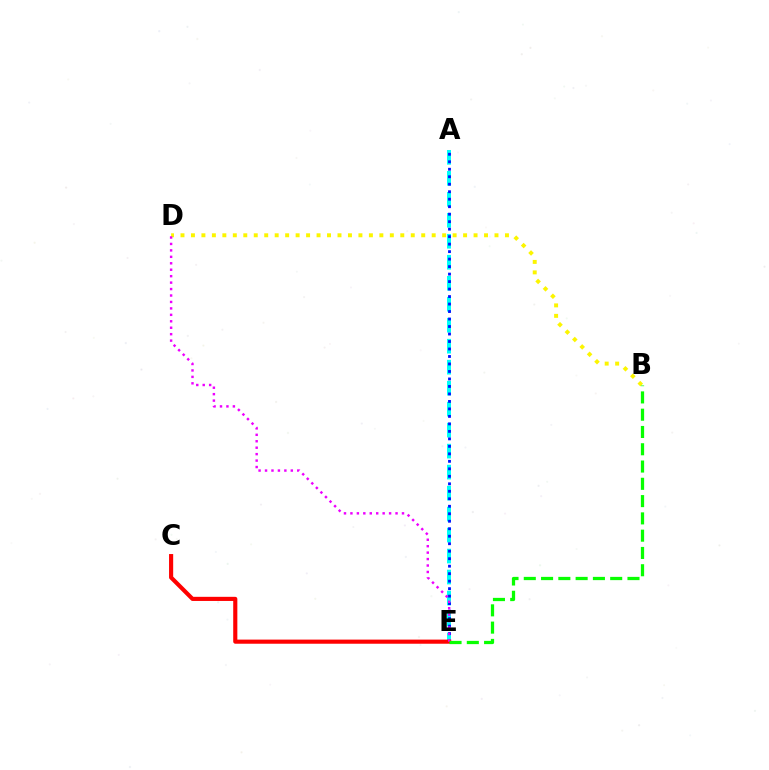{('A', 'E'): [{'color': '#00fff6', 'line_style': 'dashed', 'thickness': 2.85}, {'color': '#0010ff', 'line_style': 'dotted', 'thickness': 2.03}], ('B', 'D'): [{'color': '#fcf500', 'line_style': 'dotted', 'thickness': 2.84}], ('C', 'E'): [{'color': '#ff0000', 'line_style': 'solid', 'thickness': 2.97}], ('D', 'E'): [{'color': '#ee00ff', 'line_style': 'dotted', 'thickness': 1.75}], ('B', 'E'): [{'color': '#08ff00', 'line_style': 'dashed', 'thickness': 2.35}]}